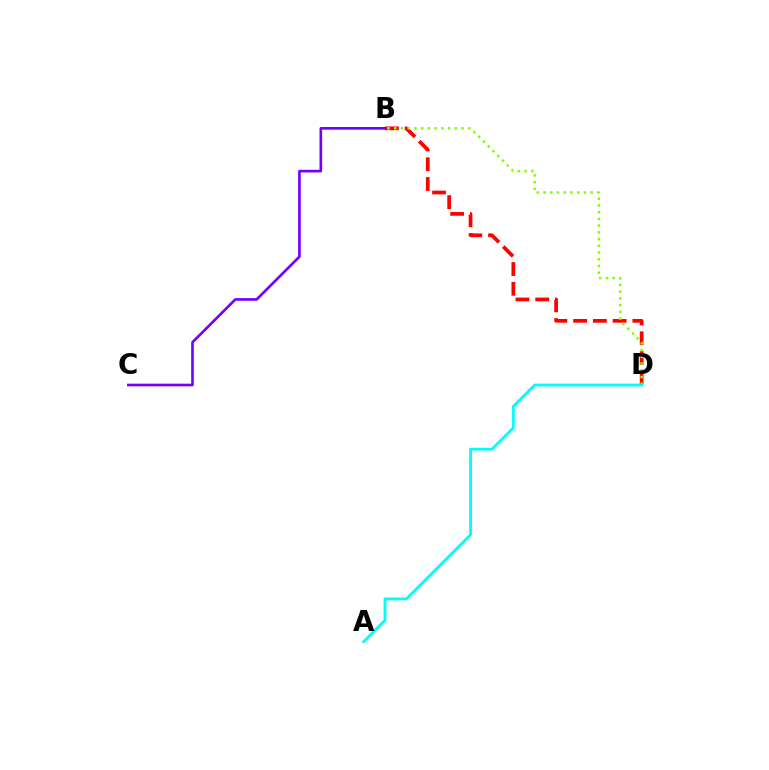{('B', 'D'): [{'color': '#ff0000', 'line_style': 'dashed', 'thickness': 2.68}, {'color': '#84ff00', 'line_style': 'dotted', 'thickness': 1.83}], ('A', 'D'): [{'color': '#00fff6', 'line_style': 'solid', 'thickness': 2.03}], ('B', 'C'): [{'color': '#7200ff', 'line_style': 'solid', 'thickness': 1.9}]}